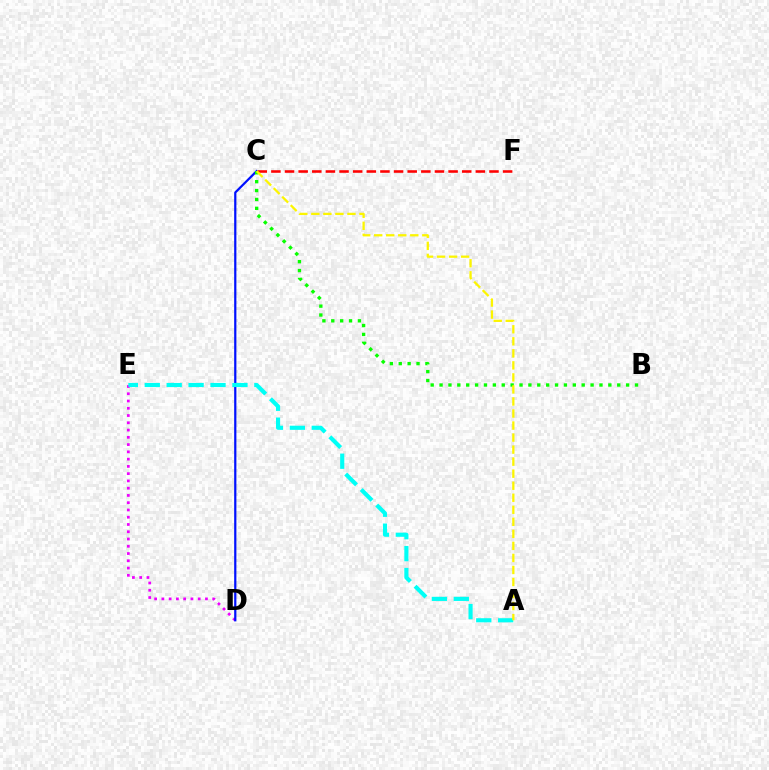{('D', 'E'): [{'color': '#ee00ff', 'line_style': 'dotted', 'thickness': 1.97}], ('C', 'D'): [{'color': '#0010ff', 'line_style': 'solid', 'thickness': 1.6}], ('B', 'C'): [{'color': '#08ff00', 'line_style': 'dotted', 'thickness': 2.41}], ('A', 'E'): [{'color': '#00fff6', 'line_style': 'dashed', 'thickness': 2.98}], ('C', 'F'): [{'color': '#ff0000', 'line_style': 'dashed', 'thickness': 1.85}], ('A', 'C'): [{'color': '#fcf500', 'line_style': 'dashed', 'thickness': 1.63}]}